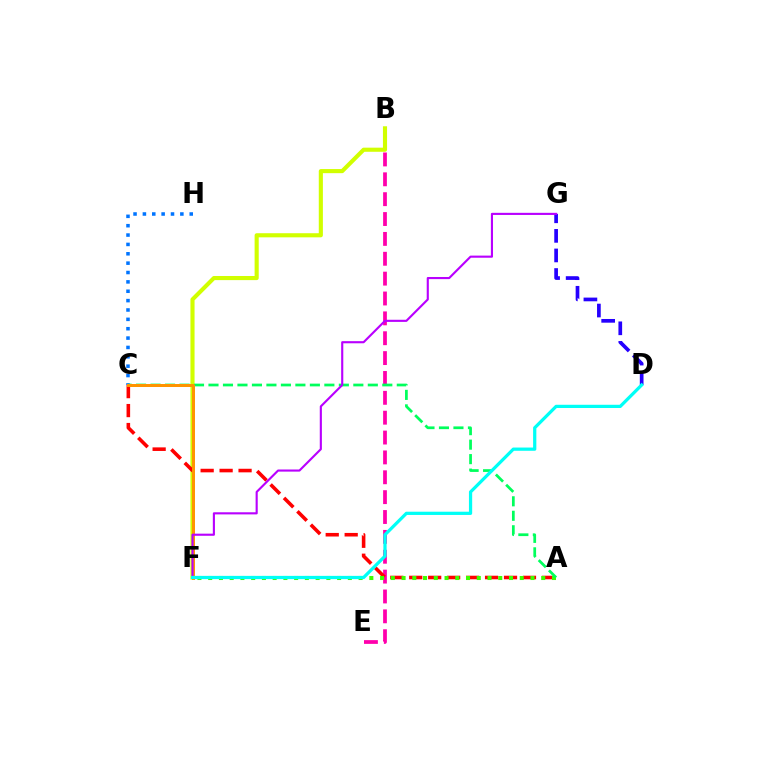{('B', 'E'): [{'color': '#ff00ac', 'line_style': 'dashed', 'thickness': 2.7}], ('B', 'F'): [{'color': '#d1ff00', 'line_style': 'solid', 'thickness': 2.96}], ('A', 'C'): [{'color': '#ff0000', 'line_style': 'dashed', 'thickness': 2.58}, {'color': '#00ff5c', 'line_style': 'dashed', 'thickness': 1.97}], ('C', 'H'): [{'color': '#0074ff', 'line_style': 'dotted', 'thickness': 2.54}], ('A', 'F'): [{'color': '#3dff00', 'line_style': 'dotted', 'thickness': 2.92}], ('D', 'G'): [{'color': '#2500ff', 'line_style': 'dashed', 'thickness': 2.66}], ('C', 'F'): [{'color': '#ff9400', 'line_style': 'solid', 'thickness': 2.16}], ('F', 'G'): [{'color': '#b900ff', 'line_style': 'solid', 'thickness': 1.53}], ('D', 'F'): [{'color': '#00fff6', 'line_style': 'solid', 'thickness': 2.33}]}